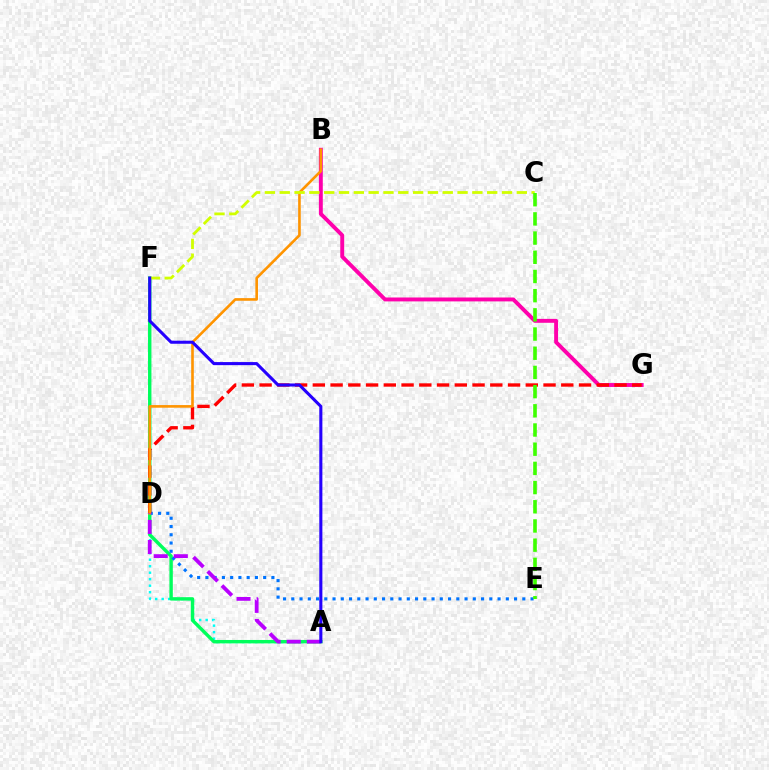{('A', 'D'): [{'color': '#00fff6', 'line_style': 'dotted', 'thickness': 1.77}, {'color': '#b900ff', 'line_style': 'dashed', 'thickness': 2.73}], ('A', 'F'): [{'color': '#00ff5c', 'line_style': 'solid', 'thickness': 2.45}, {'color': '#2500ff', 'line_style': 'solid', 'thickness': 2.21}], ('D', 'E'): [{'color': '#0074ff', 'line_style': 'dotted', 'thickness': 2.24}], ('B', 'G'): [{'color': '#ff00ac', 'line_style': 'solid', 'thickness': 2.81}], ('D', 'G'): [{'color': '#ff0000', 'line_style': 'dashed', 'thickness': 2.41}], ('B', 'D'): [{'color': '#ff9400', 'line_style': 'solid', 'thickness': 1.89}], ('C', 'F'): [{'color': '#d1ff00', 'line_style': 'dashed', 'thickness': 2.01}], ('C', 'E'): [{'color': '#3dff00', 'line_style': 'dashed', 'thickness': 2.61}]}